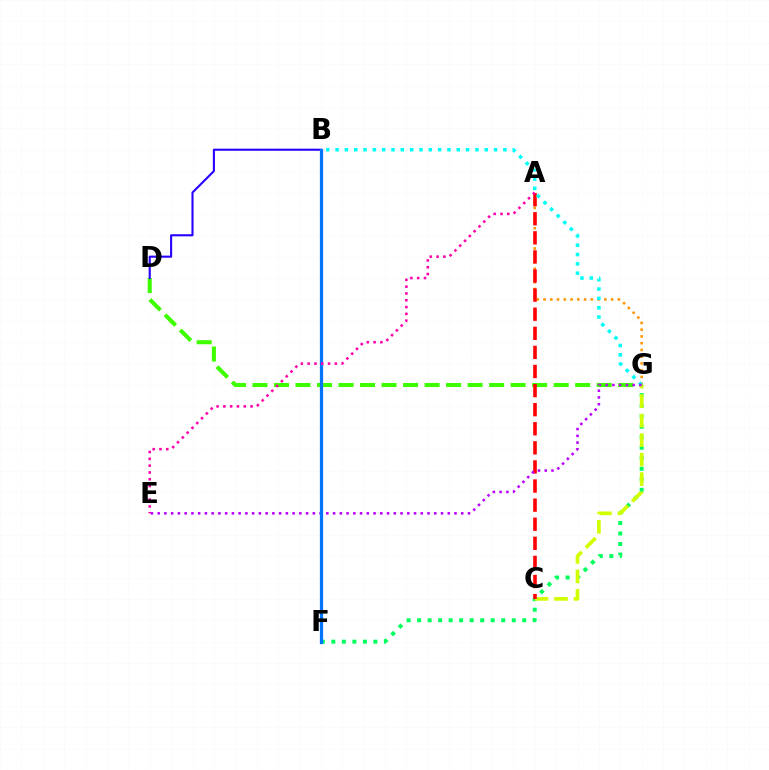{('A', 'G'): [{'color': '#ff9400', 'line_style': 'dotted', 'thickness': 1.84}], ('D', 'G'): [{'color': '#3dff00', 'line_style': 'dashed', 'thickness': 2.92}], ('F', 'G'): [{'color': '#00ff5c', 'line_style': 'dotted', 'thickness': 2.86}], ('C', 'G'): [{'color': '#d1ff00', 'line_style': 'dashed', 'thickness': 2.65}], ('B', 'D'): [{'color': '#2500ff', 'line_style': 'solid', 'thickness': 1.51}], ('A', 'C'): [{'color': '#ff0000', 'line_style': 'dashed', 'thickness': 2.59}], ('B', 'G'): [{'color': '#00fff6', 'line_style': 'dotted', 'thickness': 2.53}], ('E', 'G'): [{'color': '#b900ff', 'line_style': 'dotted', 'thickness': 1.83}], ('B', 'F'): [{'color': '#0074ff', 'line_style': 'solid', 'thickness': 2.33}], ('A', 'E'): [{'color': '#ff00ac', 'line_style': 'dotted', 'thickness': 1.85}]}